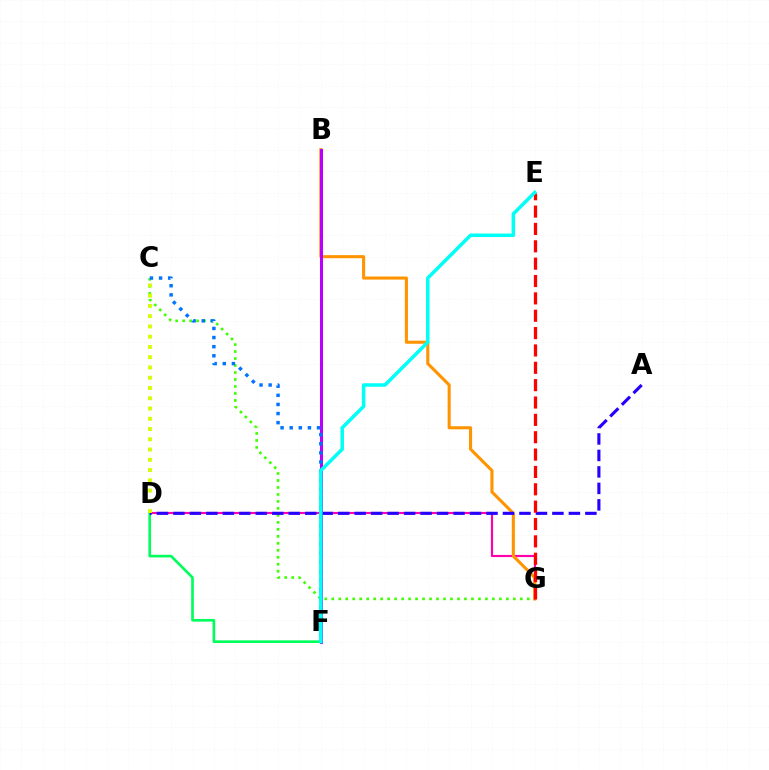{('C', 'G'): [{'color': '#3dff00', 'line_style': 'dotted', 'thickness': 1.9}], ('D', 'G'): [{'color': '#ff00ac', 'line_style': 'solid', 'thickness': 1.54}], ('B', 'G'): [{'color': '#ff9400', 'line_style': 'solid', 'thickness': 2.22}], ('D', 'F'): [{'color': '#00ff5c', 'line_style': 'solid', 'thickness': 1.92}], ('B', 'F'): [{'color': '#b900ff', 'line_style': 'solid', 'thickness': 2.2}], ('A', 'D'): [{'color': '#2500ff', 'line_style': 'dashed', 'thickness': 2.24}], ('E', 'G'): [{'color': '#ff0000', 'line_style': 'dashed', 'thickness': 2.36}], ('C', 'D'): [{'color': '#d1ff00', 'line_style': 'dotted', 'thickness': 2.79}], ('C', 'F'): [{'color': '#0074ff', 'line_style': 'dotted', 'thickness': 2.48}], ('E', 'F'): [{'color': '#00fff6', 'line_style': 'solid', 'thickness': 2.52}]}